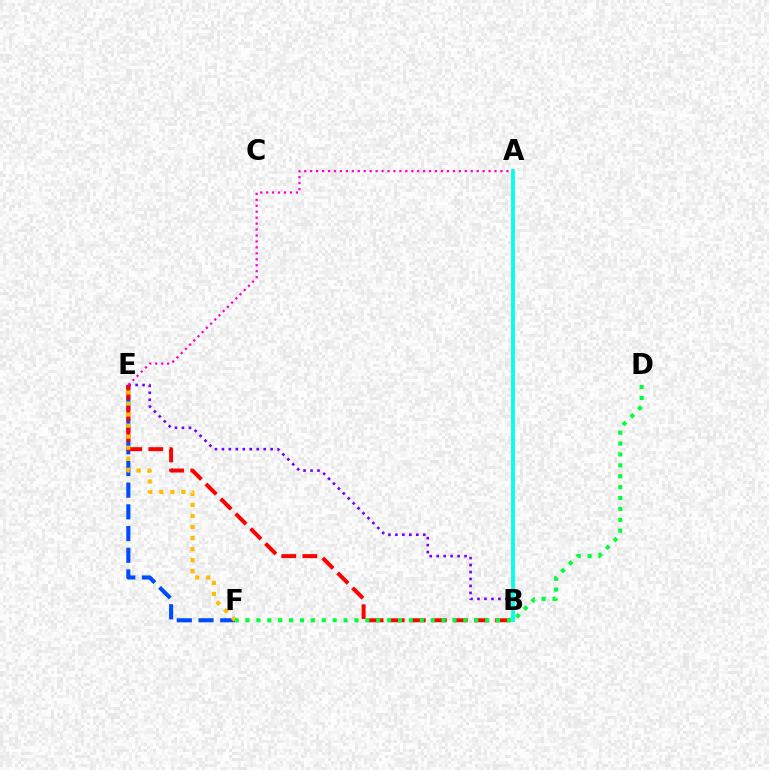{('B', 'E'): [{'color': '#7200ff', 'line_style': 'dotted', 'thickness': 1.89}, {'color': '#ff0000', 'line_style': 'dashed', 'thickness': 2.86}], ('E', 'F'): [{'color': '#004bff', 'line_style': 'dashed', 'thickness': 2.95}, {'color': '#ffbd00', 'line_style': 'dotted', 'thickness': 3.0}], ('A', 'E'): [{'color': '#ff00cf', 'line_style': 'dotted', 'thickness': 1.62}], ('D', 'F'): [{'color': '#00ff39', 'line_style': 'dotted', 'thickness': 2.96}], ('A', 'B'): [{'color': '#84ff00', 'line_style': 'solid', 'thickness': 2.59}, {'color': '#00fff6', 'line_style': 'solid', 'thickness': 2.59}]}